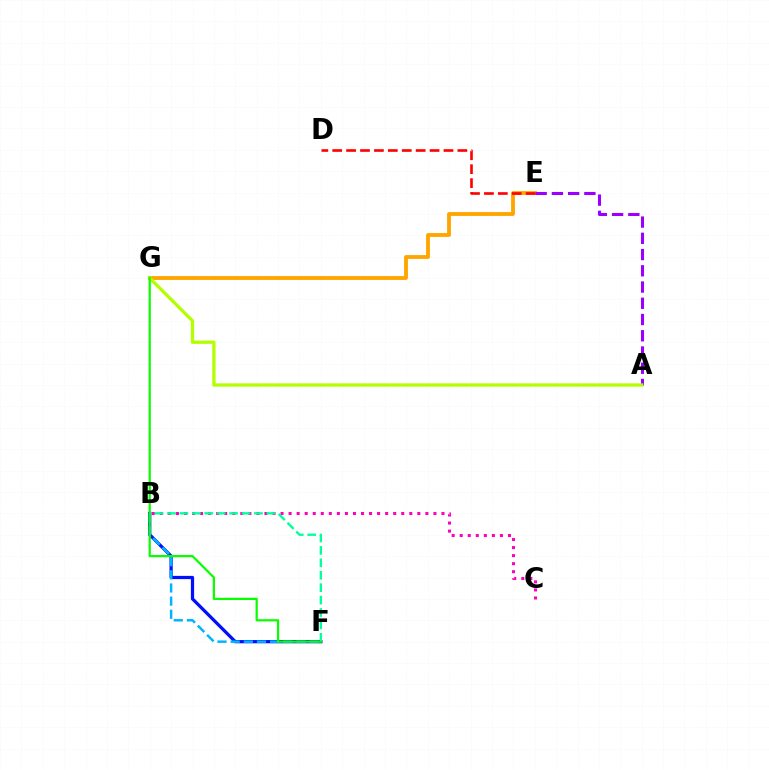{('B', 'C'): [{'color': '#ff00bd', 'line_style': 'dotted', 'thickness': 2.19}], ('B', 'F'): [{'color': '#0010ff', 'line_style': 'solid', 'thickness': 2.33}, {'color': '#00b5ff', 'line_style': 'dashed', 'thickness': 1.79}, {'color': '#00ff9d', 'line_style': 'dashed', 'thickness': 1.69}], ('E', 'G'): [{'color': '#ffa500', 'line_style': 'solid', 'thickness': 2.77}], ('A', 'E'): [{'color': '#9b00ff', 'line_style': 'dashed', 'thickness': 2.21}], ('D', 'E'): [{'color': '#ff0000', 'line_style': 'dashed', 'thickness': 1.89}], ('A', 'G'): [{'color': '#b3ff00', 'line_style': 'solid', 'thickness': 2.37}], ('F', 'G'): [{'color': '#08ff00', 'line_style': 'solid', 'thickness': 1.59}]}